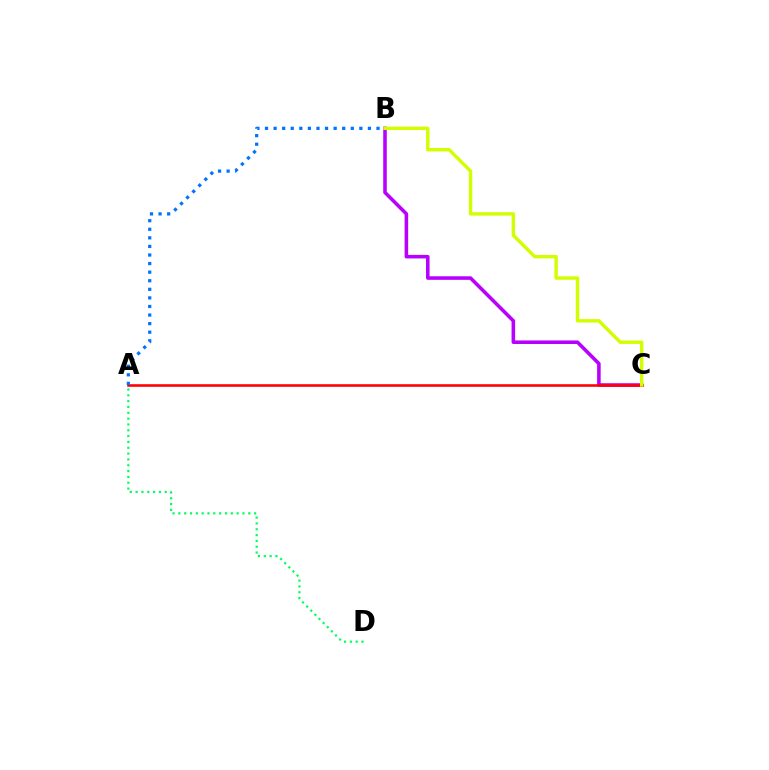{('B', 'C'): [{'color': '#b900ff', 'line_style': 'solid', 'thickness': 2.57}, {'color': '#d1ff00', 'line_style': 'solid', 'thickness': 2.45}], ('A', 'C'): [{'color': '#ff0000', 'line_style': 'solid', 'thickness': 1.85}], ('A', 'D'): [{'color': '#00ff5c', 'line_style': 'dotted', 'thickness': 1.58}], ('A', 'B'): [{'color': '#0074ff', 'line_style': 'dotted', 'thickness': 2.33}]}